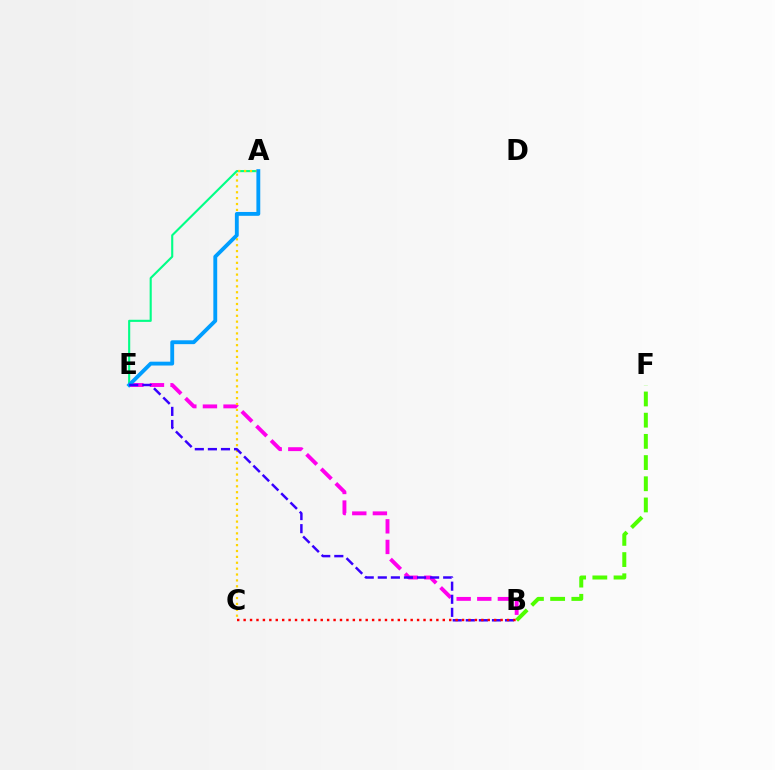{('A', 'E'): [{'color': '#00ff86', 'line_style': 'solid', 'thickness': 1.52}, {'color': '#009eff', 'line_style': 'solid', 'thickness': 2.77}], ('B', 'E'): [{'color': '#ff00ed', 'line_style': 'dashed', 'thickness': 2.8}, {'color': '#3700ff', 'line_style': 'dashed', 'thickness': 1.78}], ('A', 'C'): [{'color': '#ffd500', 'line_style': 'dotted', 'thickness': 1.6}], ('B', 'F'): [{'color': '#4fff00', 'line_style': 'dashed', 'thickness': 2.88}], ('B', 'C'): [{'color': '#ff0000', 'line_style': 'dotted', 'thickness': 1.75}]}